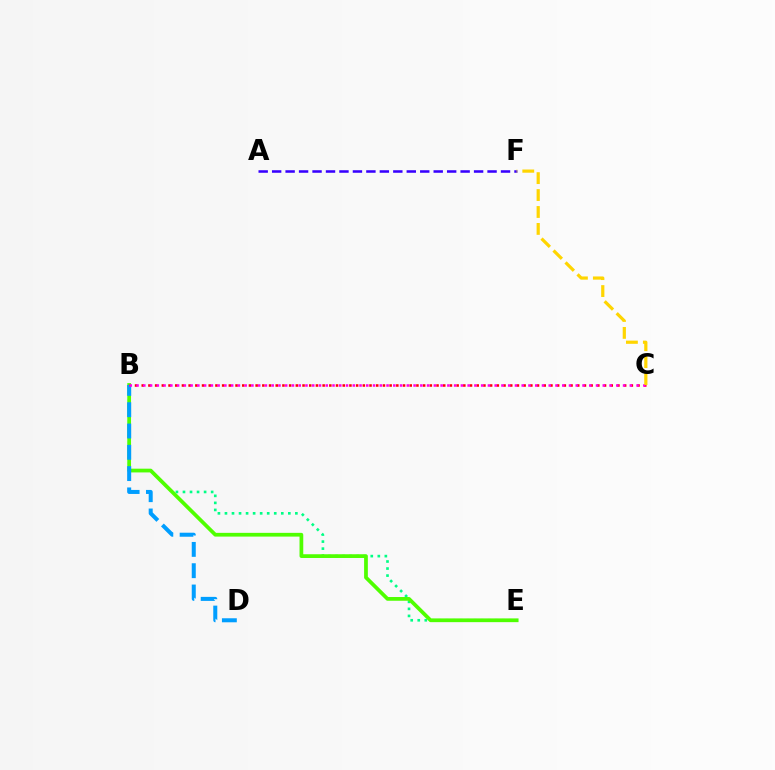{('B', 'E'): [{'color': '#00ff86', 'line_style': 'dotted', 'thickness': 1.91}, {'color': '#4fff00', 'line_style': 'solid', 'thickness': 2.69}], ('B', 'D'): [{'color': '#009eff', 'line_style': 'dashed', 'thickness': 2.89}], ('B', 'C'): [{'color': '#ff0000', 'line_style': 'dotted', 'thickness': 1.82}, {'color': '#ff00ed', 'line_style': 'dotted', 'thickness': 1.84}], ('A', 'F'): [{'color': '#3700ff', 'line_style': 'dashed', 'thickness': 1.83}], ('C', 'F'): [{'color': '#ffd500', 'line_style': 'dashed', 'thickness': 2.3}]}